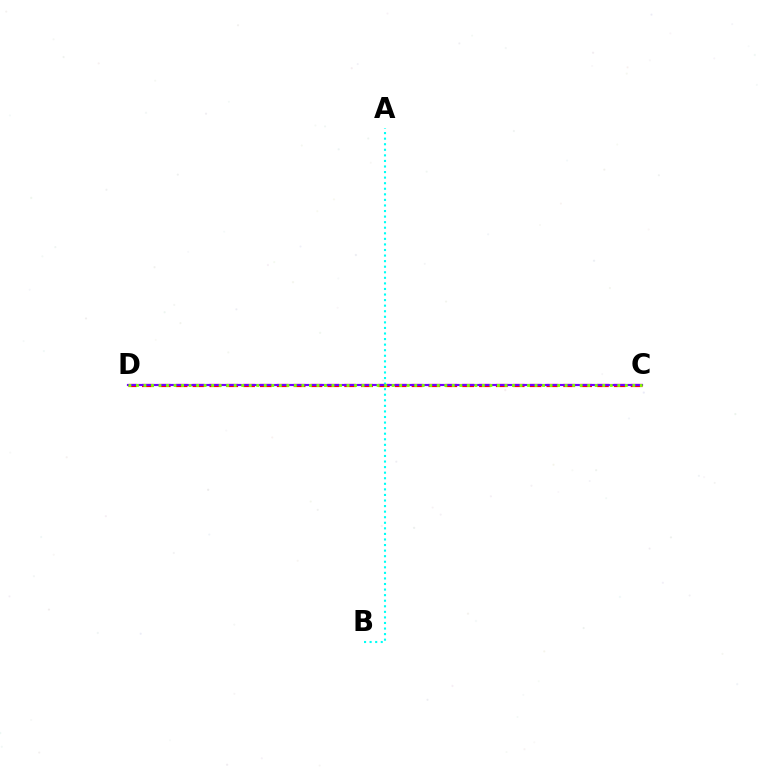{('C', 'D'): [{'color': '#ff0000', 'line_style': 'dashed', 'thickness': 2.29}, {'color': '#7200ff', 'line_style': 'solid', 'thickness': 1.56}, {'color': '#84ff00', 'line_style': 'dotted', 'thickness': 2.04}], ('A', 'B'): [{'color': '#00fff6', 'line_style': 'dotted', 'thickness': 1.51}]}